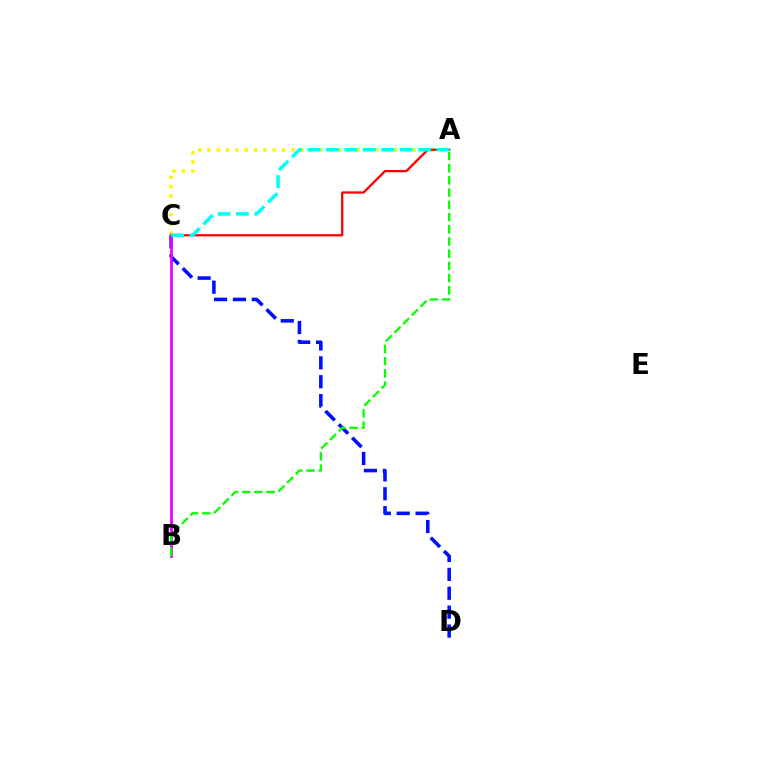{('C', 'D'): [{'color': '#0010ff', 'line_style': 'dashed', 'thickness': 2.57}], ('A', 'C'): [{'color': '#fcf500', 'line_style': 'dotted', 'thickness': 2.53}, {'color': '#ff0000', 'line_style': 'solid', 'thickness': 1.64}, {'color': '#00fff6', 'line_style': 'dashed', 'thickness': 2.51}], ('B', 'C'): [{'color': '#ee00ff', 'line_style': 'solid', 'thickness': 2.0}], ('A', 'B'): [{'color': '#08ff00', 'line_style': 'dashed', 'thickness': 1.66}]}